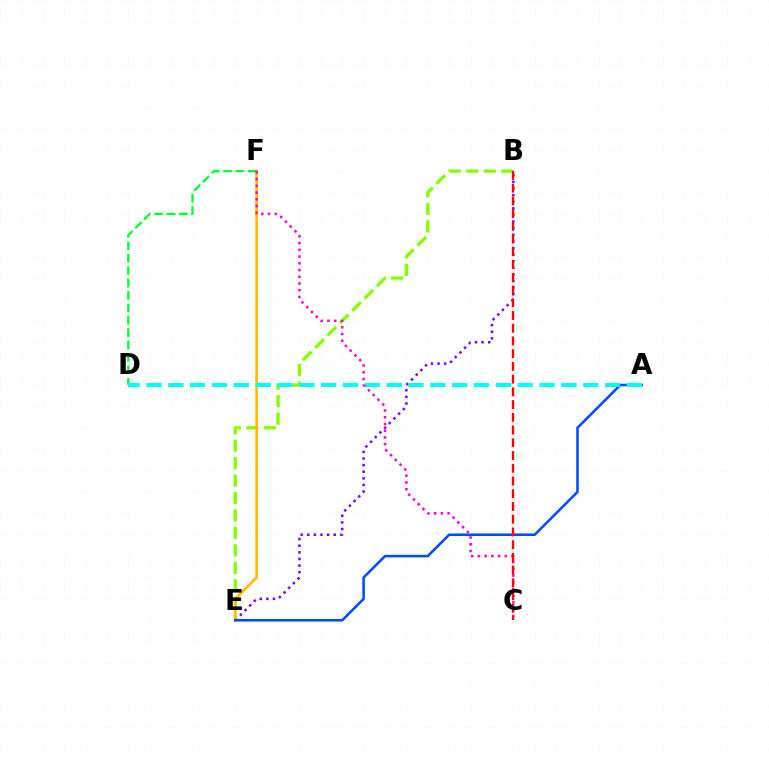{('B', 'E'): [{'color': '#84ff00', 'line_style': 'dashed', 'thickness': 2.37}, {'color': '#7200ff', 'line_style': 'dotted', 'thickness': 1.8}], ('E', 'F'): [{'color': '#ffbd00', 'line_style': 'solid', 'thickness': 1.98}], ('A', 'E'): [{'color': '#004bff', 'line_style': 'solid', 'thickness': 1.83}], ('D', 'F'): [{'color': '#00ff39', 'line_style': 'dashed', 'thickness': 1.68}], ('A', 'D'): [{'color': '#00fff6', 'line_style': 'dashed', 'thickness': 2.97}], ('C', 'F'): [{'color': '#ff00cf', 'line_style': 'dotted', 'thickness': 1.83}], ('B', 'C'): [{'color': '#ff0000', 'line_style': 'dashed', 'thickness': 1.73}]}